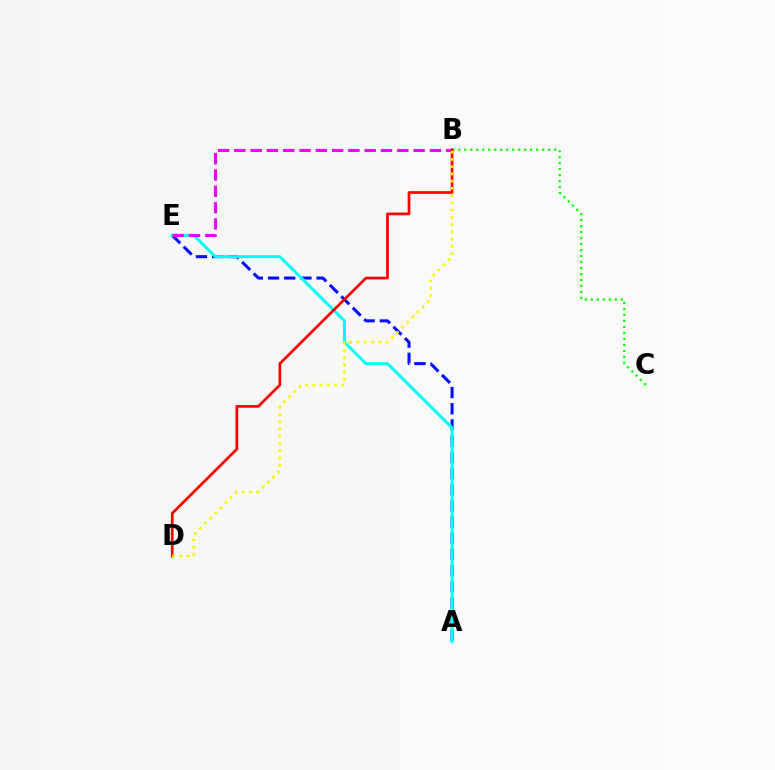{('B', 'C'): [{'color': '#08ff00', 'line_style': 'dotted', 'thickness': 1.63}], ('A', 'E'): [{'color': '#0010ff', 'line_style': 'dashed', 'thickness': 2.2}, {'color': '#00fff6', 'line_style': 'solid', 'thickness': 2.15}], ('B', 'E'): [{'color': '#ee00ff', 'line_style': 'dashed', 'thickness': 2.21}], ('B', 'D'): [{'color': '#ff0000', 'line_style': 'solid', 'thickness': 1.96}, {'color': '#fcf500', 'line_style': 'dotted', 'thickness': 1.97}]}